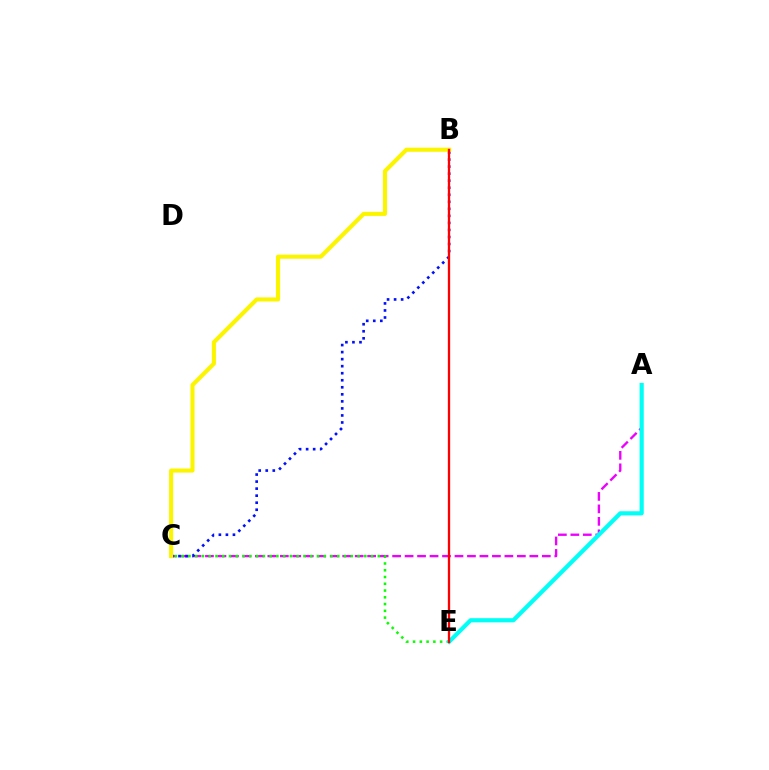{('A', 'C'): [{'color': '#ee00ff', 'line_style': 'dashed', 'thickness': 1.69}], ('C', 'E'): [{'color': '#08ff00', 'line_style': 'dotted', 'thickness': 1.84}], ('B', 'C'): [{'color': '#0010ff', 'line_style': 'dotted', 'thickness': 1.91}, {'color': '#fcf500', 'line_style': 'solid', 'thickness': 2.96}], ('A', 'E'): [{'color': '#00fff6', 'line_style': 'solid', 'thickness': 3.0}], ('B', 'E'): [{'color': '#ff0000', 'line_style': 'solid', 'thickness': 1.66}]}